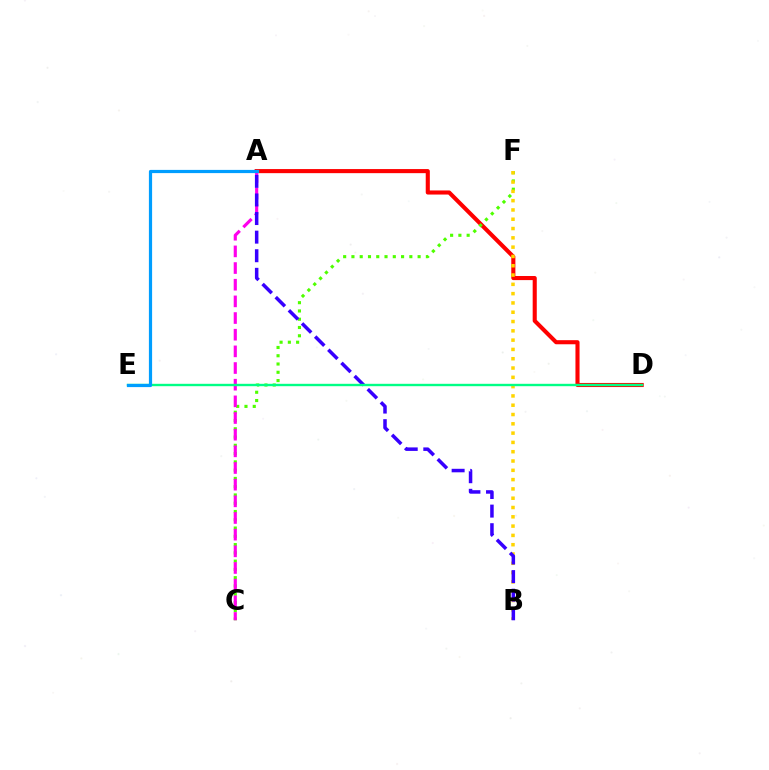{('A', 'D'): [{'color': '#ff0000', 'line_style': 'solid', 'thickness': 2.95}], ('C', 'F'): [{'color': '#4fff00', 'line_style': 'dotted', 'thickness': 2.25}], ('A', 'C'): [{'color': '#ff00ed', 'line_style': 'dashed', 'thickness': 2.26}], ('B', 'F'): [{'color': '#ffd500', 'line_style': 'dotted', 'thickness': 2.53}], ('A', 'B'): [{'color': '#3700ff', 'line_style': 'dashed', 'thickness': 2.53}], ('D', 'E'): [{'color': '#00ff86', 'line_style': 'solid', 'thickness': 1.71}], ('A', 'E'): [{'color': '#009eff', 'line_style': 'solid', 'thickness': 2.3}]}